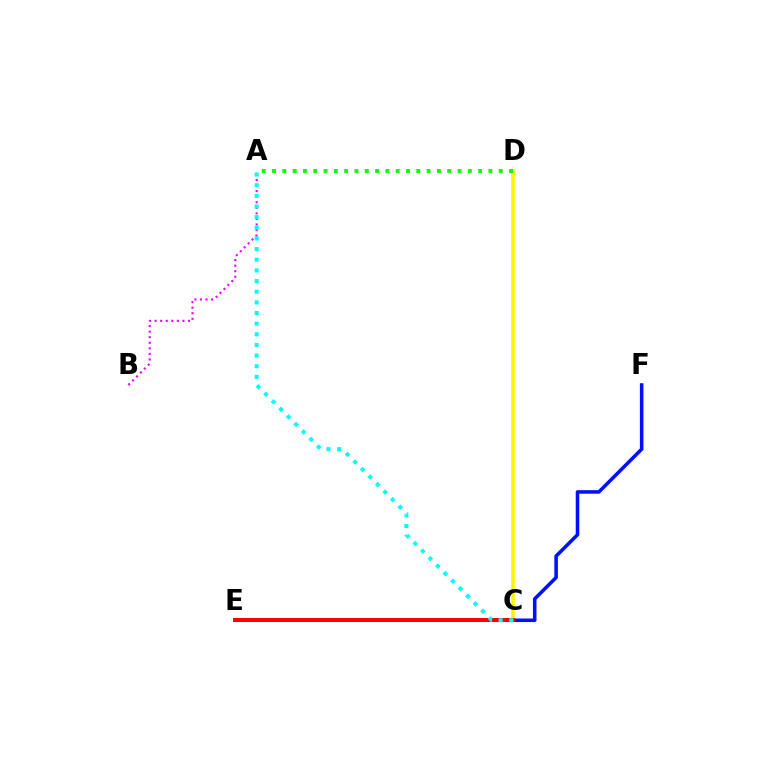{('C', 'D'): [{'color': '#fcf500', 'line_style': 'solid', 'thickness': 2.59}], ('A', 'D'): [{'color': '#08ff00', 'line_style': 'dotted', 'thickness': 2.8}], ('C', 'F'): [{'color': '#0010ff', 'line_style': 'solid', 'thickness': 2.55}], ('A', 'B'): [{'color': '#ee00ff', 'line_style': 'dotted', 'thickness': 1.51}], ('C', 'E'): [{'color': '#ff0000', 'line_style': 'solid', 'thickness': 2.87}], ('A', 'C'): [{'color': '#00fff6', 'line_style': 'dotted', 'thickness': 2.89}]}